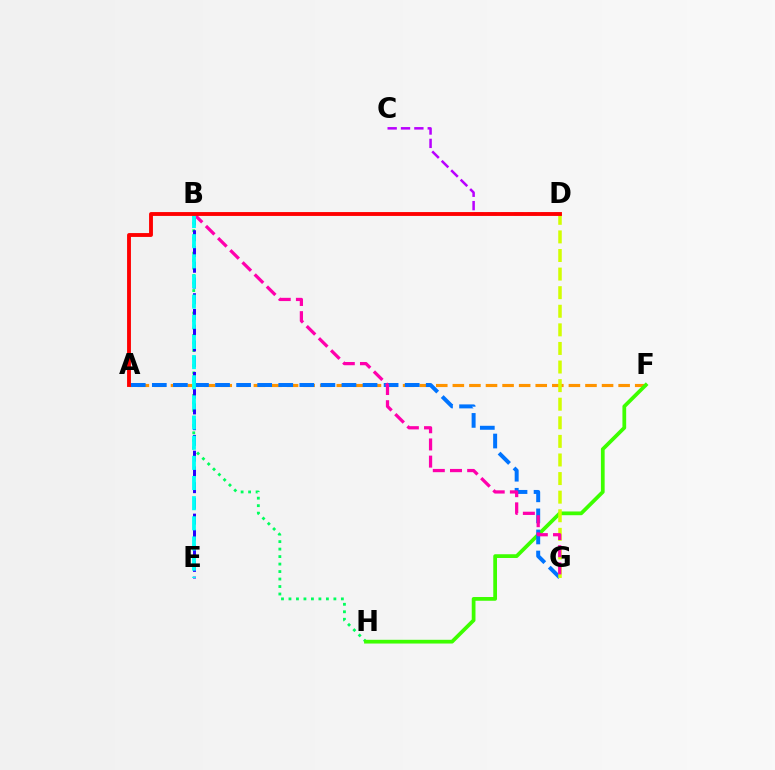{('A', 'F'): [{'color': '#ff9400', 'line_style': 'dashed', 'thickness': 2.25}], ('B', 'H'): [{'color': '#00ff5c', 'line_style': 'dotted', 'thickness': 2.03}], ('F', 'H'): [{'color': '#3dff00', 'line_style': 'solid', 'thickness': 2.69}], ('C', 'D'): [{'color': '#b900ff', 'line_style': 'dashed', 'thickness': 1.81}], ('B', 'E'): [{'color': '#2500ff', 'line_style': 'dashed', 'thickness': 2.14}, {'color': '#00fff6', 'line_style': 'dashed', 'thickness': 2.74}], ('A', 'G'): [{'color': '#0074ff', 'line_style': 'dashed', 'thickness': 2.86}], ('D', 'G'): [{'color': '#d1ff00', 'line_style': 'dashed', 'thickness': 2.53}], ('B', 'G'): [{'color': '#ff00ac', 'line_style': 'dashed', 'thickness': 2.33}], ('A', 'D'): [{'color': '#ff0000', 'line_style': 'solid', 'thickness': 2.78}]}